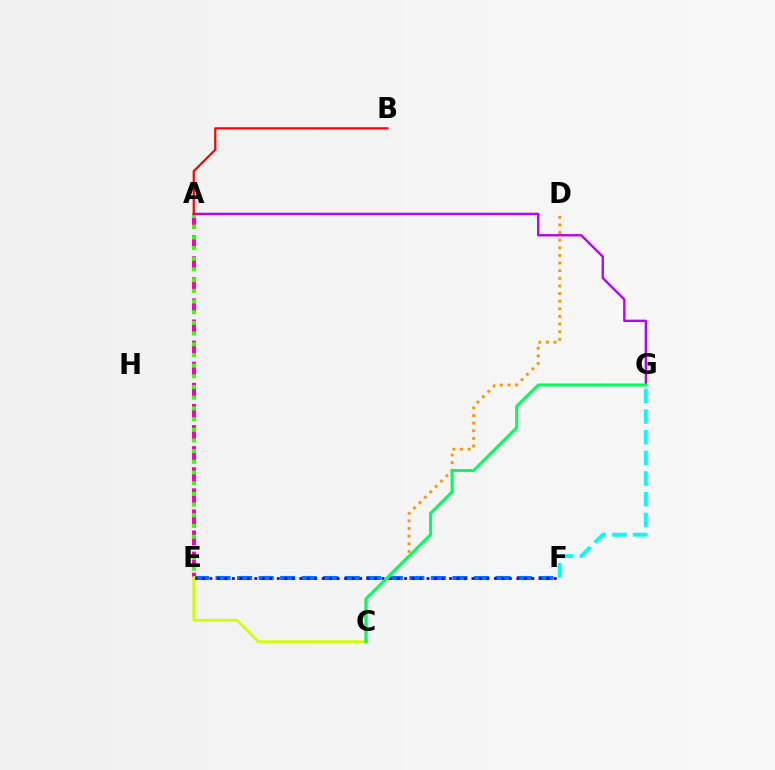{('F', 'G'): [{'color': '#00fff6', 'line_style': 'dashed', 'thickness': 2.81}], ('C', 'D'): [{'color': '#ff9400', 'line_style': 'dotted', 'thickness': 2.07}], ('E', 'F'): [{'color': '#0074ff', 'line_style': 'dashed', 'thickness': 2.92}, {'color': '#2500ff', 'line_style': 'dotted', 'thickness': 2.03}], ('A', 'E'): [{'color': '#ff00ac', 'line_style': 'dashed', 'thickness': 2.87}, {'color': '#3dff00', 'line_style': 'dotted', 'thickness': 2.9}], ('A', 'G'): [{'color': '#b900ff', 'line_style': 'solid', 'thickness': 1.7}], ('C', 'E'): [{'color': '#d1ff00', 'line_style': 'solid', 'thickness': 1.99}], ('C', 'G'): [{'color': '#00ff5c', 'line_style': 'solid', 'thickness': 2.2}], ('A', 'B'): [{'color': '#ff0000', 'line_style': 'solid', 'thickness': 1.59}]}